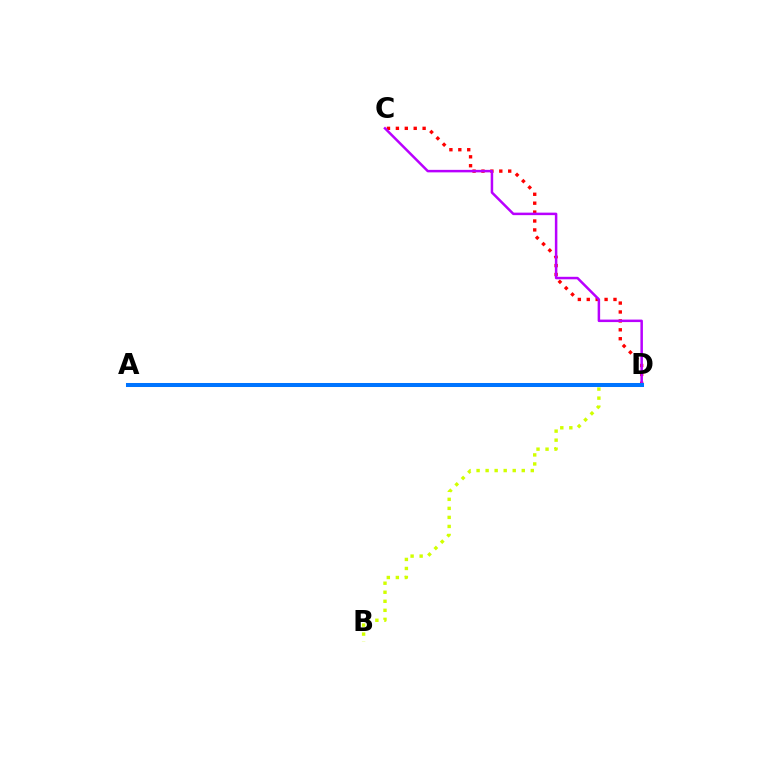{('A', 'D'): [{'color': '#00ff5c', 'line_style': 'dashed', 'thickness': 2.04}, {'color': '#0074ff', 'line_style': 'solid', 'thickness': 2.89}], ('C', 'D'): [{'color': '#ff0000', 'line_style': 'dotted', 'thickness': 2.42}, {'color': '#b900ff', 'line_style': 'solid', 'thickness': 1.8}], ('B', 'D'): [{'color': '#d1ff00', 'line_style': 'dotted', 'thickness': 2.45}]}